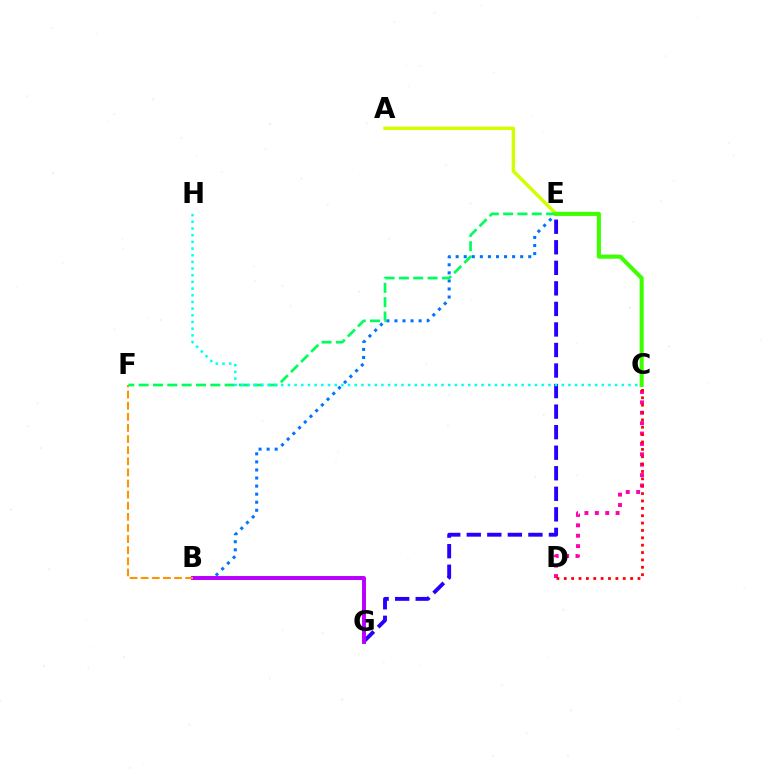{('B', 'E'): [{'color': '#0074ff', 'line_style': 'dotted', 'thickness': 2.19}], ('E', 'G'): [{'color': '#2500ff', 'line_style': 'dashed', 'thickness': 2.79}], ('A', 'E'): [{'color': '#d1ff00', 'line_style': 'solid', 'thickness': 2.46}], ('B', 'G'): [{'color': '#b900ff', 'line_style': 'solid', 'thickness': 2.84}], ('C', 'D'): [{'color': '#ff00ac', 'line_style': 'dotted', 'thickness': 2.82}, {'color': '#ff0000', 'line_style': 'dotted', 'thickness': 2.0}], ('B', 'F'): [{'color': '#ff9400', 'line_style': 'dashed', 'thickness': 1.51}], ('E', 'F'): [{'color': '#00ff5c', 'line_style': 'dashed', 'thickness': 1.95}], ('C', 'H'): [{'color': '#00fff6', 'line_style': 'dotted', 'thickness': 1.81}], ('C', 'E'): [{'color': '#3dff00', 'line_style': 'solid', 'thickness': 2.93}]}